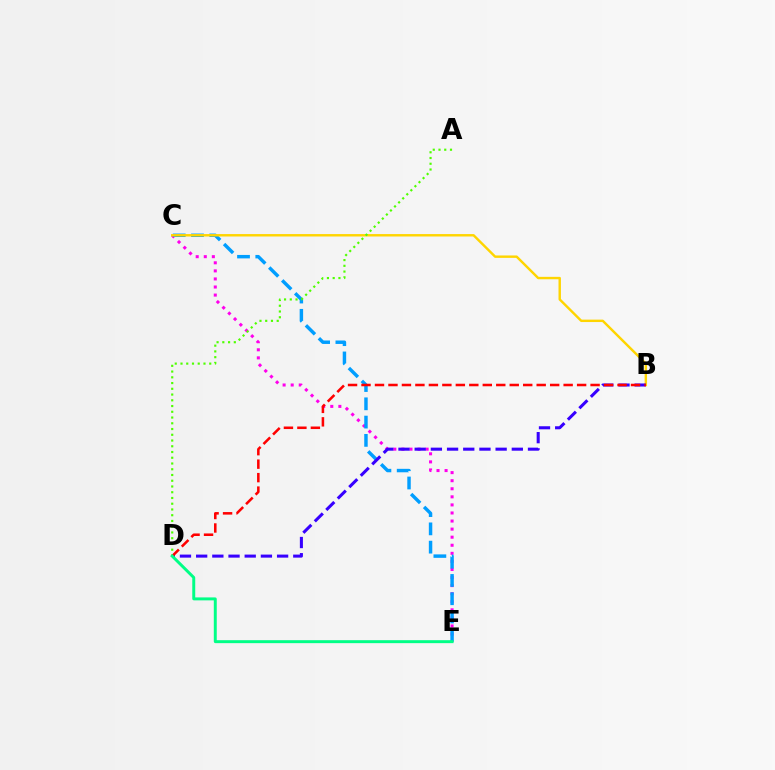{('C', 'E'): [{'color': '#ff00ed', 'line_style': 'dotted', 'thickness': 2.19}, {'color': '#009eff', 'line_style': 'dashed', 'thickness': 2.48}], ('B', 'C'): [{'color': '#ffd500', 'line_style': 'solid', 'thickness': 1.74}], ('B', 'D'): [{'color': '#3700ff', 'line_style': 'dashed', 'thickness': 2.2}, {'color': '#ff0000', 'line_style': 'dashed', 'thickness': 1.83}], ('A', 'D'): [{'color': '#4fff00', 'line_style': 'dotted', 'thickness': 1.56}], ('D', 'E'): [{'color': '#00ff86', 'line_style': 'solid', 'thickness': 2.13}]}